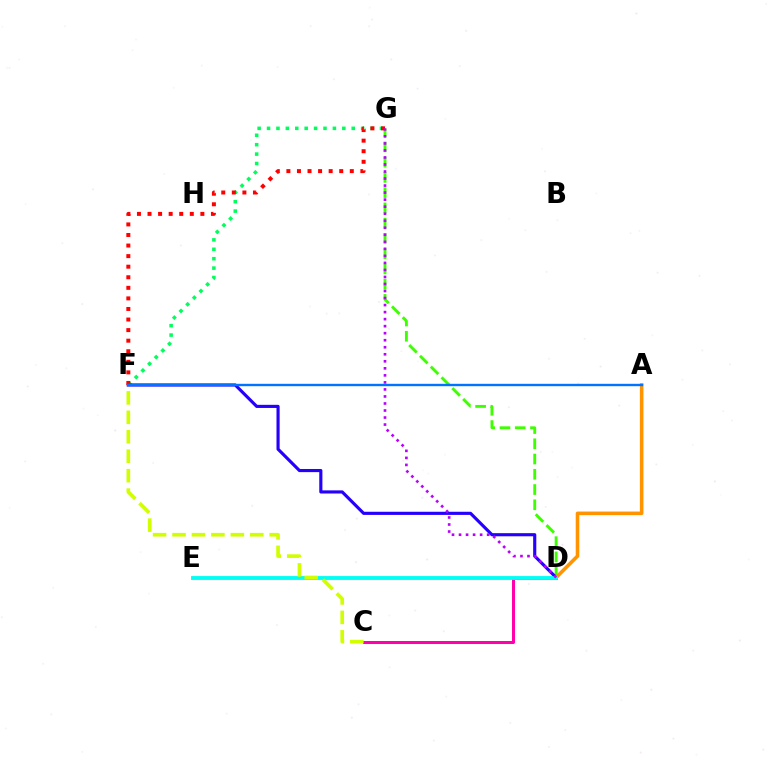{('D', 'G'): [{'color': '#3dff00', 'line_style': 'dashed', 'thickness': 2.07}, {'color': '#b900ff', 'line_style': 'dotted', 'thickness': 1.91}], ('C', 'D'): [{'color': '#ff00ac', 'line_style': 'solid', 'thickness': 2.17}], ('F', 'G'): [{'color': '#00ff5c', 'line_style': 'dotted', 'thickness': 2.56}, {'color': '#ff0000', 'line_style': 'dotted', 'thickness': 2.87}], ('D', 'F'): [{'color': '#2500ff', 'line_style': 'solid', 'thickness': 2.26}], ('A', 'D'): [{'color': '#ff9400', 'line_style': 'solid', 'thickness': 2.56}], ('D', 'E'): [{'color': '#00fff6', 'line_style': 'solid', 'thickness': 2.77}], ('C', 'F'): [{'color': '#d1ff00', 'line_style': 'dashed', 'thickness': 2.64}], ('A', 'F'): [{'color': '#0074ff', 'line_style': 'solid', 'thickness': 1.72}]}